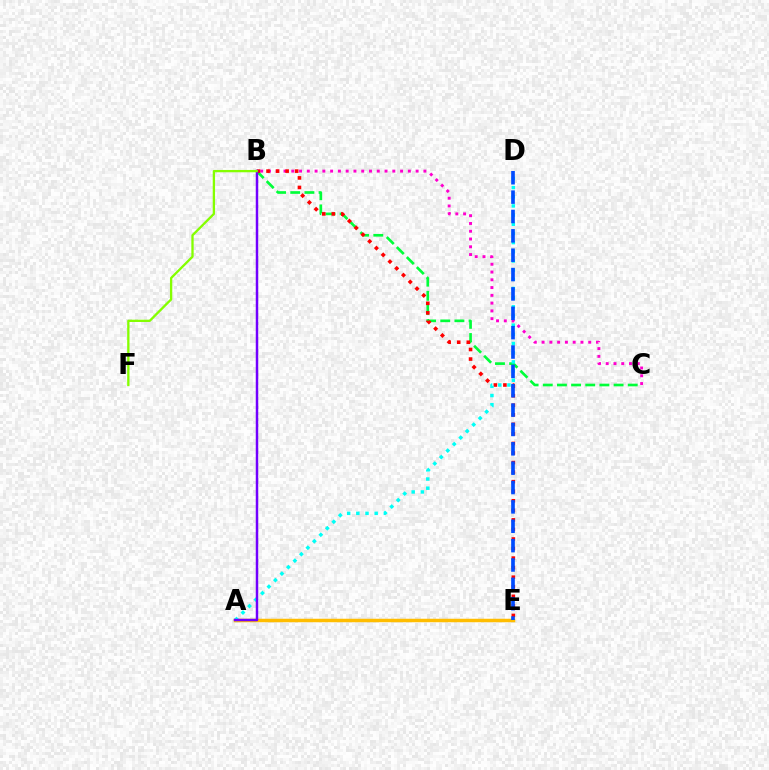{('A', 'E'): [{'color': '#ffbd00', 'line_style': 'solid', 'thickness': 2.51}], ('B', 'C'): [{'color': '#ff00cf', 'line_style': 'dotted', 'thickness': 2.11}, {'color': '#00ff39', 'line_style': 'dashed', 'thickness': 1.92}], ('B', 'E'): [{'color': '#ff0000', 'line_style': 'dotted', 'thickness': 2.6}], ('A', 'D'): [{'color': '#00fff6', 'line_style': 'dotted', 'thickness': 2.49}], ('D', 'E'): [{'color': '#004bff', 'line_style': 'dashed', 'thickness': 2.63}], ('A', 'B'): [{'color': '#7200ff', 'line_style': 'solid', 'thickness': 1.79}], ('B', 'F'): [{'color': '#84ff00', 'line_style': 'solid', 'thickness': 1.67}]}